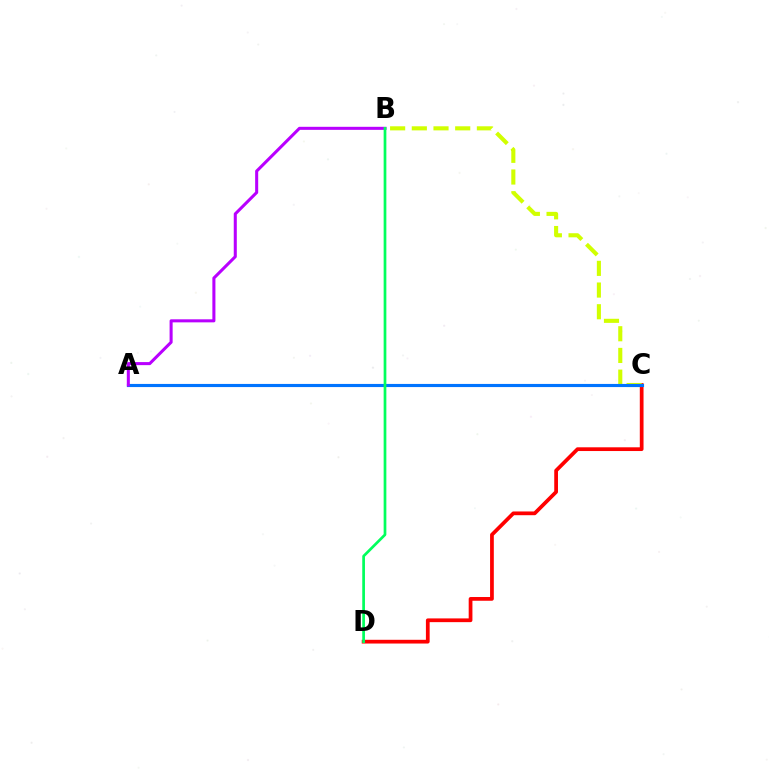{('C', 'D'): [{'color': '#ff0000', 'line_style': 'solid', 'thickness': 2.69}], ('B', 'C'): [{'color': '#d1ff00', 'line_style': 'dashed', 'thickness': 2.95}], ('A', 'C'): [{'color': '#0074ff', 'line_style': 'solid', 'thickness': 2.26}], ('A', 'B'): [{'color': '#b900ff', 'line_style': 'solid', 'thickness': 2.19}], ('B', 'D'): [{'color': '#00ff5c', 'line_style': 'solid', 'thickness': 1.95}]}